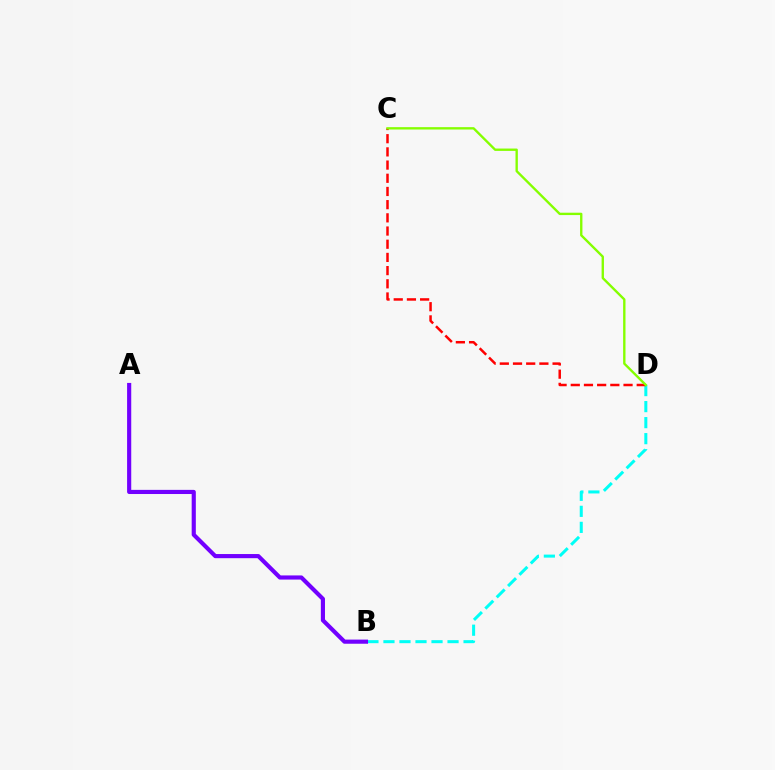{('B', 'D'): [{'color': '#00fff6', 'line_style': 'dashed', 'thickness': 2.18}], ('C', 'D'): [{'color': '#ff0000', 'line_style': 'dashed', 'thickness': 1.79}, {'color': '#84ff00', 'line_style': 'solid', 'thickness': 1.7}], ('A', 'B'): [{'color': '#7200ff', 'line_style': 'solid', 'thickness': 2.99}]}